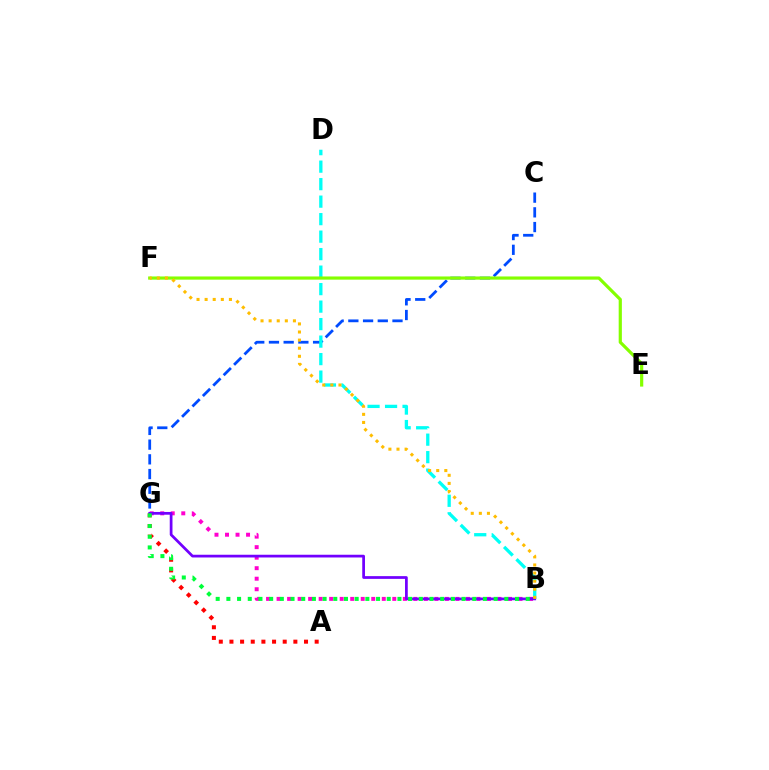{('C', 'G'): [{'color': '#004bff', 'line_style': 'dashed', 'thickness': 2.0}], ('A', 'G'): [{'color': '#ff0000', 'line_style': 'dotted', 'thickness': 2.89}], ('B', 'G'): [{'color': '#ff00cf', 'line_style': 'dotted', 'thickness': 2.86}, {'color': '#7200ff', 'line_style': 'solid', 'thickness': 1.97}, {'color': '#00ff39', 'line_style': 'dotted', 'thickness': 2.9}], ('B', 'D'): [{'color': '#00fff6', 'line_style': 'dashed', 'thickness': 2.38}], ('E', 'F'): [{'color': '#84ff00', 'line_style': 'solid', 'thickness': 2.3}], ('B', 'F'): [{'color': '#ffbd00', 'line_style': 'dotted', 'thickness': 2.2}]}